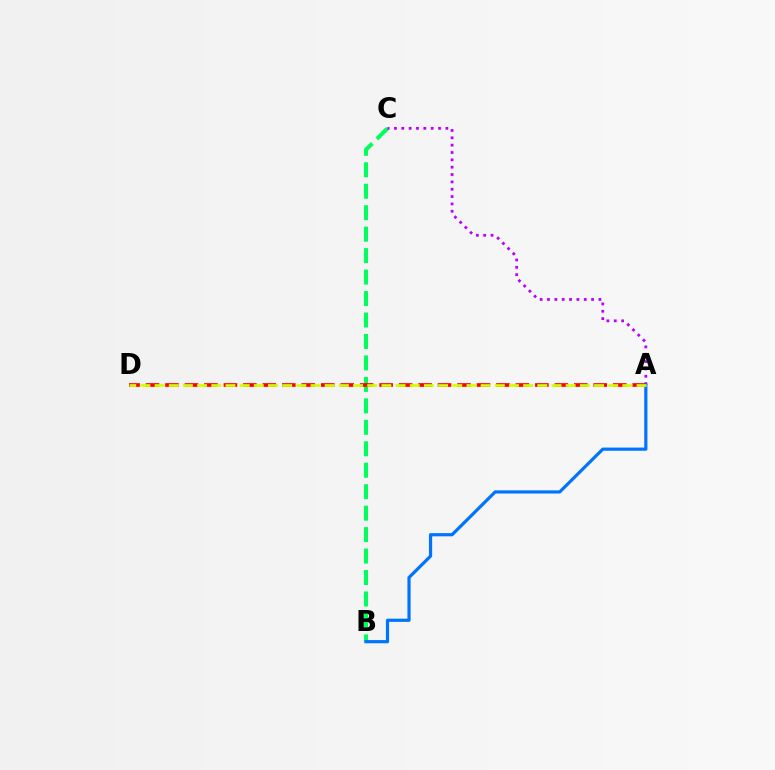{('B', 'C'): [{'color': '#00ff5c', 'line_style': 'dashed', 'thickness': 2.92}], ('A', 'C'): [{'color': '#b900ff', 'line_style': 'dotted', 'thickness': 2.0}], ('A', 'D'): [{'color': '#ff0000', 'line_style': 'dashed', 'thickness': 2.64}, {'color': '#d1ff00', 'line_style': 'dashed', 'thickness': 1.93}], ('A', 'B'): [{'color': '#0074ff', 'line_style': 'solid', 'thickness': 2.3}]}